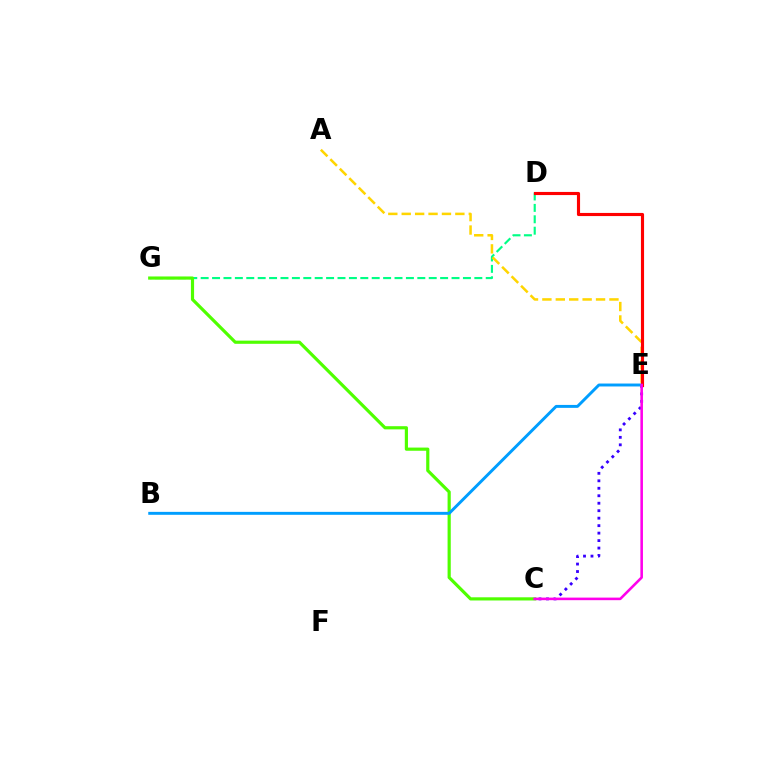{('D', 'G'): [{'color': '#00ff86', 'line_style': 'dashed', 'thickness': 1.55}], ('C', 'G'): [{'color': '#4fff00', 'line_style': 'solid', 'thickness': 2.28}], ('A', 'E'): [{'color': '#ffd500', 'line_style': 'dashed', 'thickness': 1.82}], ('C', 'E'): [{'color': '#3700ff', 'line_style': 'dotted', 'thickness': 2.03}, {'color': '#ff00ed', 'line_style': 'solid', 'thickness': 1.86}], ('B', 'E'): [{'color': '#009eff', 'line_style': 'solid', 'thickness': 2.11}], ('D', 'E'): [{'color': '#ff0000', 'line_style': 'solid', 'thickness': 2.25}]}